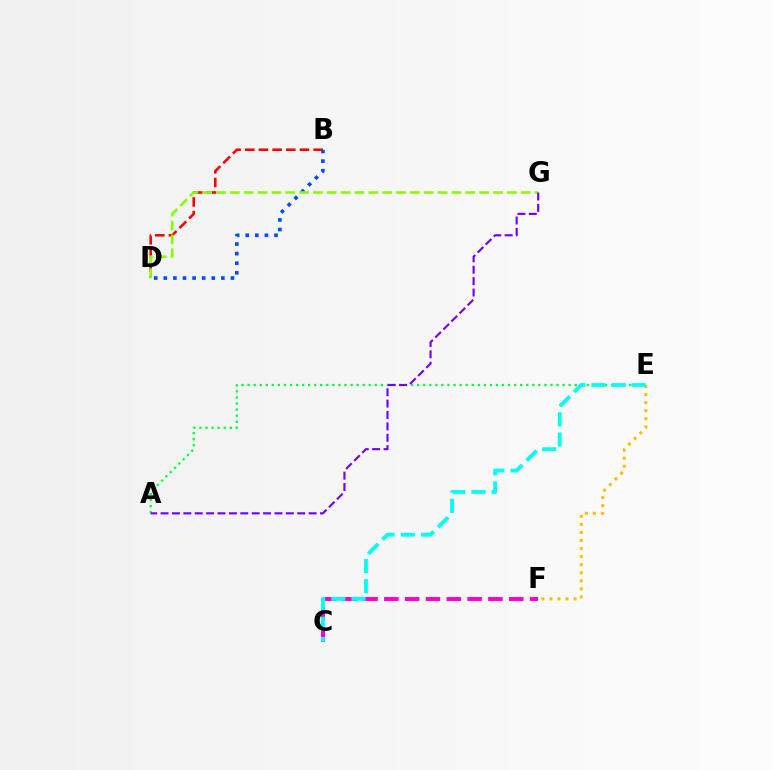{('A', 'E'): [{'color': '#00ff39', 'line_style': 'dotted', 'thickness': 1.65}], ('B', 'D'): [{'color': '#ff0000', 'line_style': 'dashed', 'thickness': 1.86}, {'color': '#004bff', 'line_style': 'dotted', 'thickness': 2.61}], ('C', 'F'): [{'color': '#ff00cf', 'line_style': 'dashed', 'thickness': 2.83}], ('E', 'F'): [{'color': '#ffbd00', 'line_style': 'dotted', 'thickness': 2.19}], ('C', 'E'): [{'color': '#00fff6', 'line_style': 'dashed', 'thickness': 2.74}], ('D', 'G'): [{'color': '#84ff00', 'line_style': 'dashed', 'thickness': 1.88}], ('A', 'G'): [{'color': '#7200ff', 'line_style': 'dashed', 'thickness': 1.55}]}